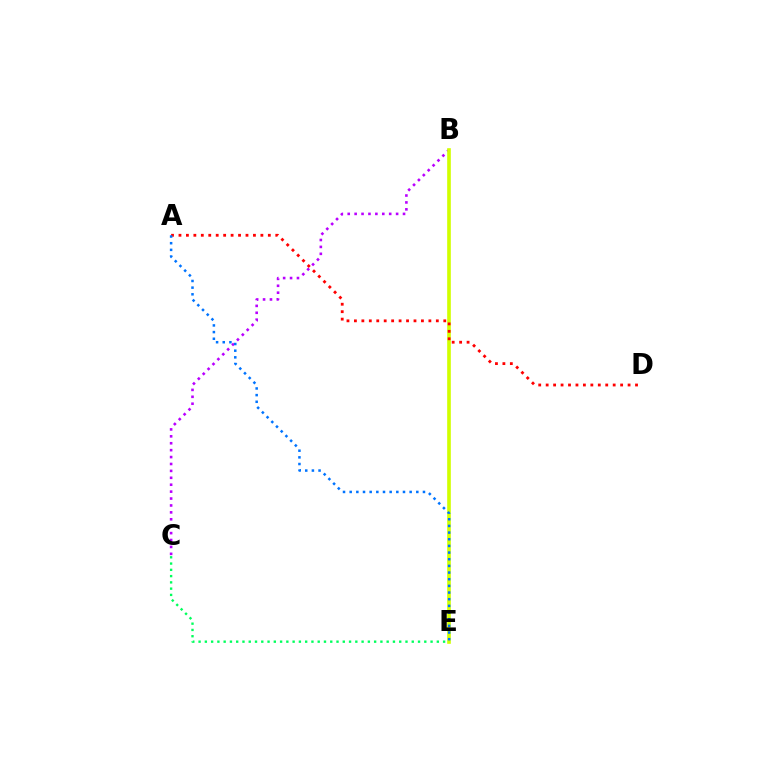{('B', 'C'): [{'color': '#b900ff', 'line_style': 'dotted', 'thickness': 1.88}], ('B', 'E'): [{'color': '#d1ff00', 'line_style': 'solid', 'thickness': 2.62}], ('C', 'E'): [{'color': '#00ff5c', 'line_style': 'dotted', 'thickness': 1.7}], ('A', 'D'): [{'color': '#ff0000', 'line_style': 'dotted', 'thickness': 2.02}], ('A', 'E'): [{'color': '#0074ff', 'line_style': 'dotted', 'thickness': 1.81}]}